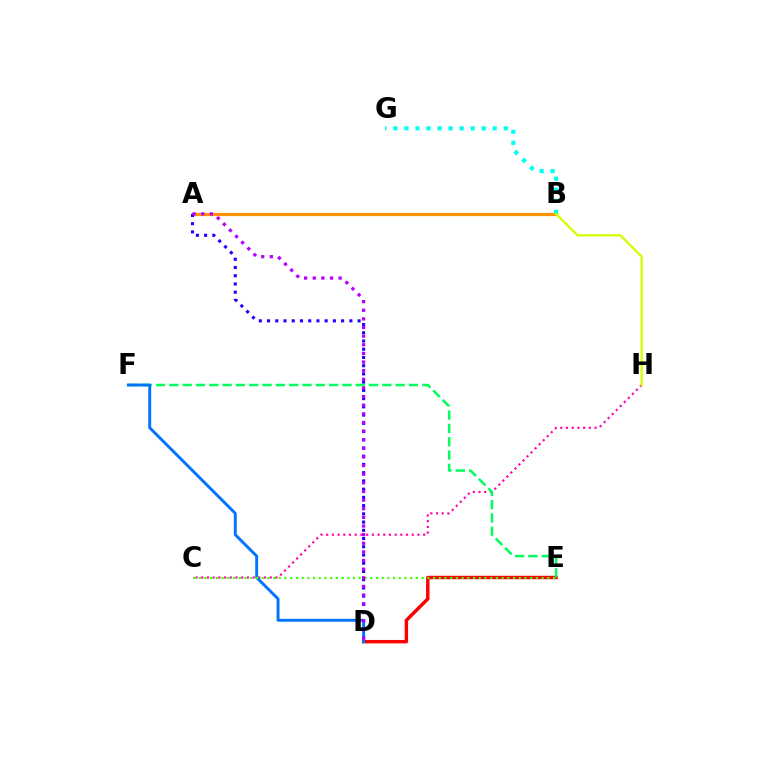{('A', 'B'): [{'color': '#ff9400', 'line_style': 'solid', 'thickness': 2.31}], ('D', 'E'): [{'color': '#ff0000', 'line_style': 'solid', 'thickness': 2.47}], ('C', 'H'): [{'color': '#ff00ac', 'line_style': 'dotted', 'thickness': 1.55}], ('B', 'G'): [{'color': '#00fff6', 'line_style': 'dotted', 'thickness': 3.0}], ('A', 'D'): [{'color': '#2500ff', 'line_style': 'dotted', 'thickness': 2.24}, {'color': '#b900ff', 'line_style': 'dotted', 'thickness': 2.34}], ('E', 'F'): [{'color': '#00ff5c', 'line_style': 'dashed', 'thickness': 1.81}], ('D', 'F'): [{'color': '#0074ff', 'line_style': 'solid', 'thickness': 2.1}], ('C', 'E'): [{'color': '#3dff00', 'line_style': 'dotted', 'thickness': 1.55}], ('B', 'H'): [{'color': '#d1ff00', 'line_style': 'solid', 'thickness': 1.67}]}